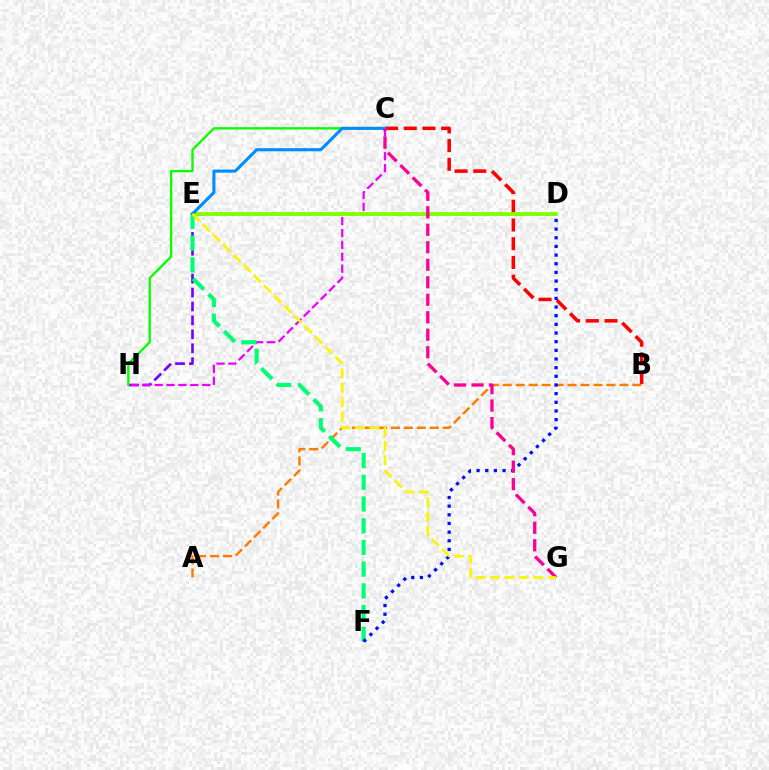{('E', 'H'): [{'color': '#7200ff', 'line_style': 'dashed', 'thickness': 1.89}], ('D', 'E'): [{'color': '#00fff6', 'line_style': 'dashed', 'thickness': 2.08}, {'color': '#84ff00', 'line_style': 'solid', 'thickness': 2.75}], ('B', 'C'): [{'color': '#ff0000', 'line_style': 'dashed', 'thickness': 2.54}], ('A', 'B'): [{'color': '#ff7c00', 'line_style': 'dashed', 'thickness': 1.76}], ('C', 'H'): [{'color': '#ee00ff', 'line_style': 'dashed', 'thickness': 1.62}, {'color': '#08ff00', 'line_style': 'solid', 'thickness': 1.68}], ('E', 'F'): [{'color': '#00ff74', 'line_style': 'dashed', 'thickness': 2.95}], ('C', 'E'): [{'color': '#008cff', 'line_style': 'solid', 'thickness': 2.22}], ('D', 'F'): [{'color': '#0010ff', 'line_style': 'dotted', 'thickness': 2.35}], ('C', 'G'): [{'color': '#ff0094', 'line_style': 'dashed', 'thickness': 2.38}], ('E', 'G'): [{'color': '#fcf500', 'line_style': 'dashed', 'thickness': 1.96}]}